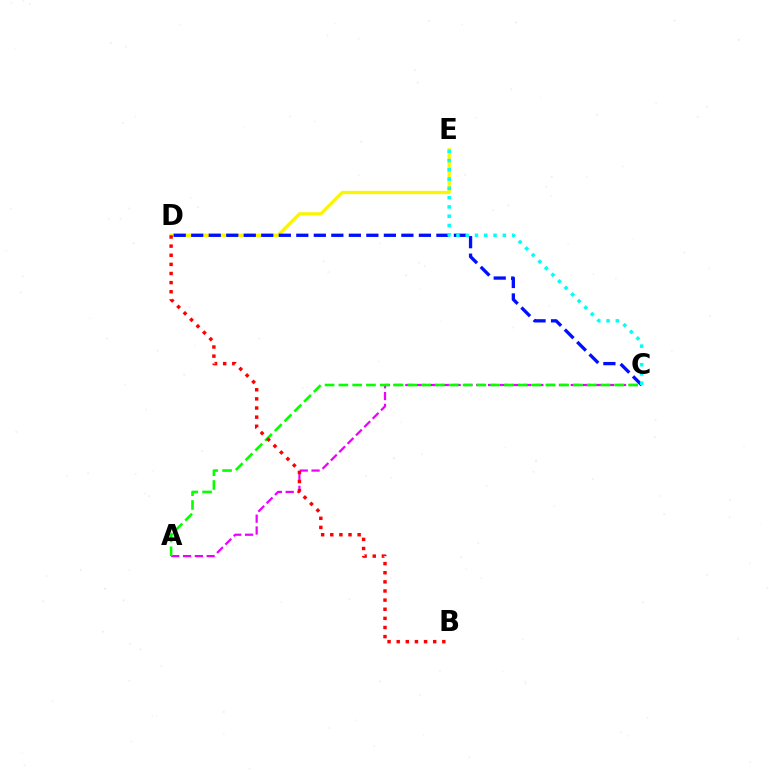{('A', 'C'): [{'color': '#ee00ff', 'line_style': 'dashed', 'thickness': 1.6}, {'color': '#08ff00', 'line_style': 'dashed', 'thickness': 1.87}], ('D', 'E'): [{'color': '#fcf500', 'line_style': 'solid', 'thickness': 2.37}], ('C', 'D'): [{'color': '#0010ff', 'line_style': 'dashed', 'thickness': 2.38}], ('C', 'E'): [{'color': '#00fff6', 'line_style': 'dotted', 'thickness': 2.52}], ('B', 'D'): [{'color': '#ff0000', 'line_style': 'dotted', 'thickness': 2.48}]}